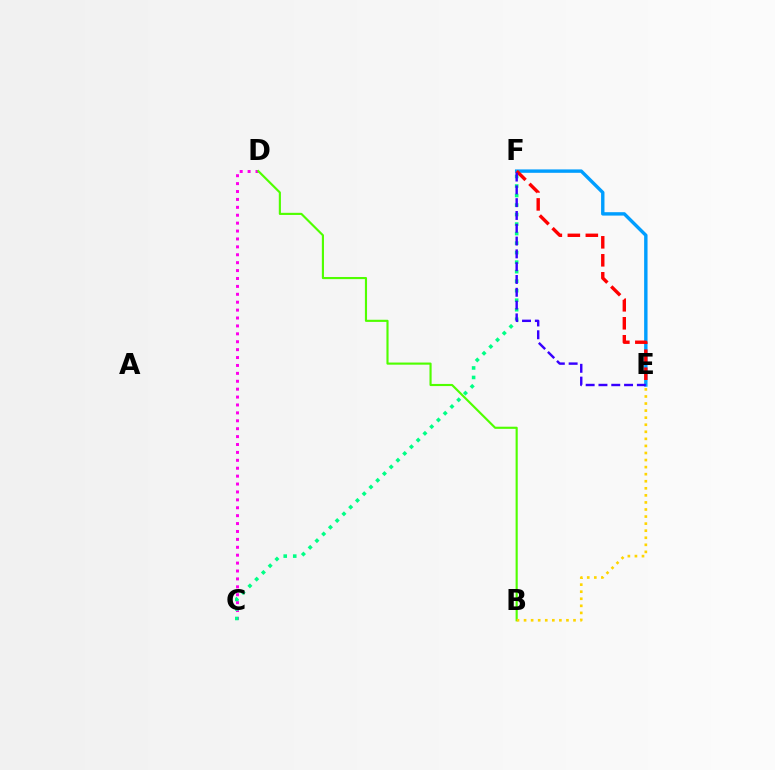{('C', 'D'): [{'color': '#ff00ed', 'line_style': 'dotted', 'thickness': 2.15}], ('C', 'F'): [{'color': '#00ff86', 'line_style': 'dotted', 'thickness': 2.59}], ('B', 'D'): [{'color': '#4fff00', 'line_style': 'solid', 'thickness': 1.54}], ('E', 'F'): [{'color': '#009eff', 'line_style': 'solid', 'thickness': 2.45}, {'color': '#ff0000', 'line_style': 'dashed', 'thickness': 2.44}, {'color': '#3700ff', 'line_style': 'dashed', 'thickness': 1.74}], ('B', 'E'): [{'color': '#ffd500', 'line_style': 'dotted', 'thickness': 1.92}]}